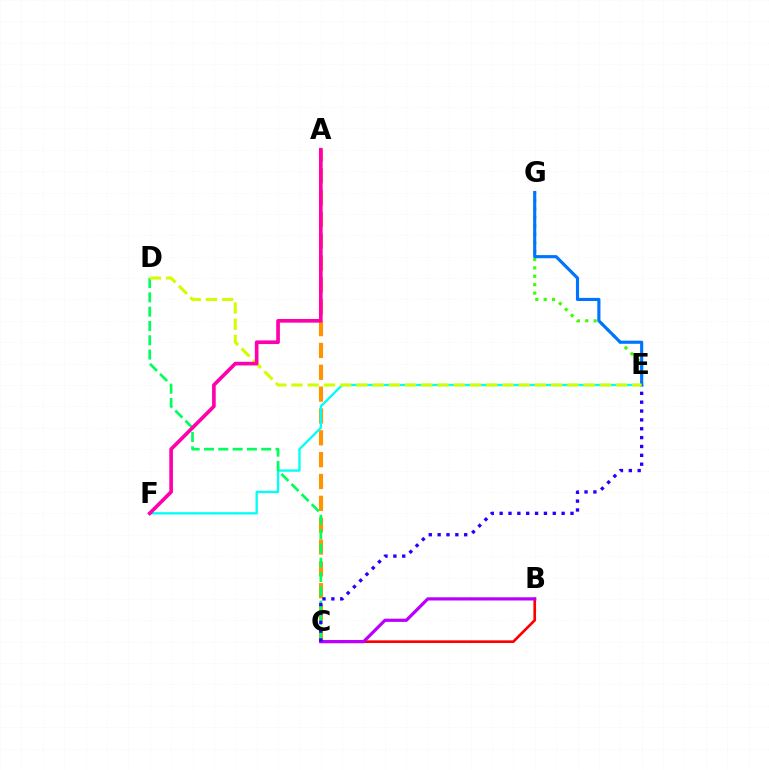{('B', 'C'): [{'color': '#ff0000', 'line_style': 'solid', 'thickness': 1.92}, {'color': '#b900ff', 'line_style': 'solid', 'thickness': 2.31}], ('A', 'C'): [{'color': '#ff9400', 'line_style': 'dashed', 'thickness': 2.97}], ('E', 'F'): [{'color': '#00fff6', 'line_style': 'solid', 'thickness': 1.67}], ('C', 'D'): [{'color': '#00ff5c', 'line_style': 'dashed', 'thickness': 1.94}], ('C', 'E'): [{'color': '#2500ff', 'line_style': 'dotted', 'thickness': 2.41}], ('E', 'G'): [{'color': '#3dff00', 'line_style': 'dotted', 'thickness': 2.28}, {'color': '#0074ff', 'line_style': 'solid', 'thickness': 2.26}], ('D', 'E'): [{'color': '#d1ff00', 'line_style': 'dashed', 'thickness': 2.2}], ('A', 'F'): [{'color': '#ff00ac', 'line_style': 'solid', 'thickness': 2.63}]}